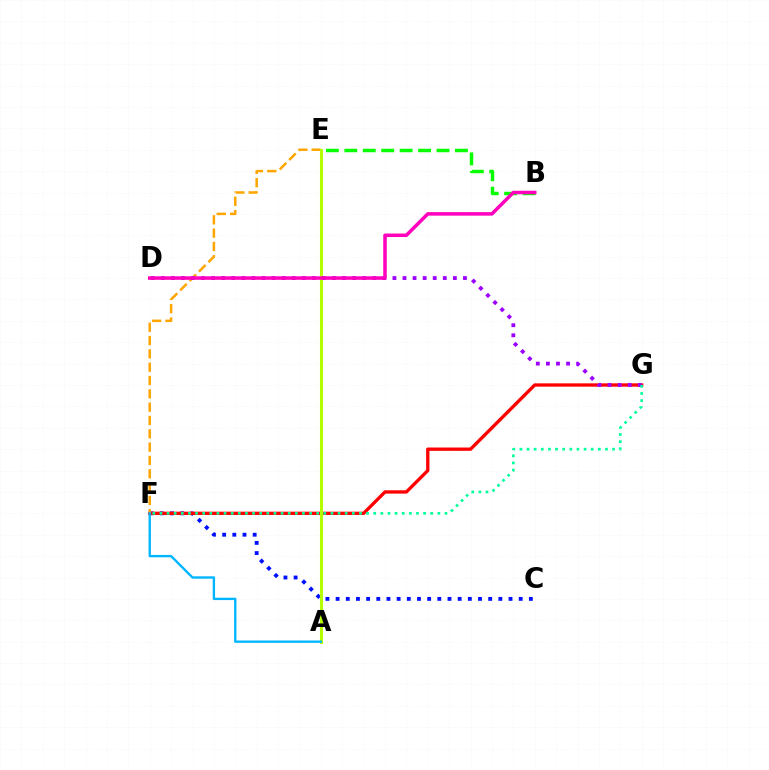{('C', 'F'): [{'color': '#0010ff', 'line_style': 'dotted', 'thickness': 2.76}], ('F', 'G'): [{'color': '#ff0000', 'line_style': 'solid', 'thickness': 2.39}, {'color': '#00ff9d', 'line_style': 'dotted', 'thickness': 1.94}], ('E', 'F'): [{'color': '#ffa500', 'line_style': 'dashed', 'thickness': 1.81}], ('B', 'E'): [{'color': '#08ff00', 'line_style': 'dashed', 'thickness': 2.5}], ('A', 'E'): [{'color': '#b3ff00', 'line_style': 'solid', 'thickness': 2.21}], ('D', 'G'): [{'color': '#9b00ff', 'line_style': 'dotted', 'thickness': 2.74}], ('B', 'D'): [{'color': '#ff00bd', 'line_style': 'solid', 'thickness': 2.53}], ('A', 'F'): [{'color': '#00b5ff', 'line_style': 'solid', 'thickness': 1.7}]}